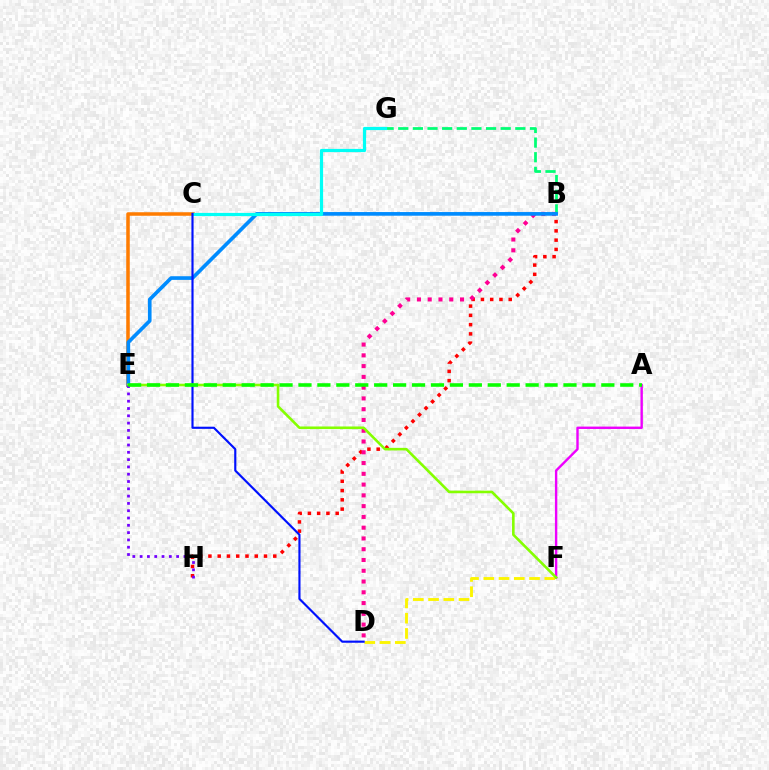{('B', 'G'): [{'color': '#00ff74', 'line_style': 'dashed', 'thickness': 1.99}], ('B', 'H'): [{'color': '#ff0000', 'line_style': 'dotted', 'thickness': 2.52}], ('B', 'D'): [{'color': '#ff0094', 'line_style': 'dotted', 'thickness': 2.93}], ('C', 'E'): [{'color': '#ff7c00', 'line_style': 'solid', 'thickness': 2.54}], ('D', 'F'): [{'color': '#fcf500', 'line_style': 'dashed', 'thickness': 2.07}], ('B', 'E'): [{'color': '#008cff', 'line_style': 'solid', 'thickness': 2.64}], ('C', 'G'): [{'color': '#00fff6', 'line_style': 'solid', 'thickness': 2.3}], ('C', 'D'): [{'color': '#0010ff', 'line_style': 'solid', 'thickness': 1.55}], ('A', 'F'): [{'color': '#ee00ff', 'line_style': 'solid', 'thickness': 1.72}], ('E', 'F'): [{'color': '#84ff00', 'line_style': 'solid', 'thickness': 1.87}], ('E', 'H'): [{'color': '#7200ff', 'line_style': 'dotted', 'thickness': 1.98}], ('A', 'E'): [{'color': '#08ff00', 'line_style': 'dashed', 'thickness': 2.57}]}